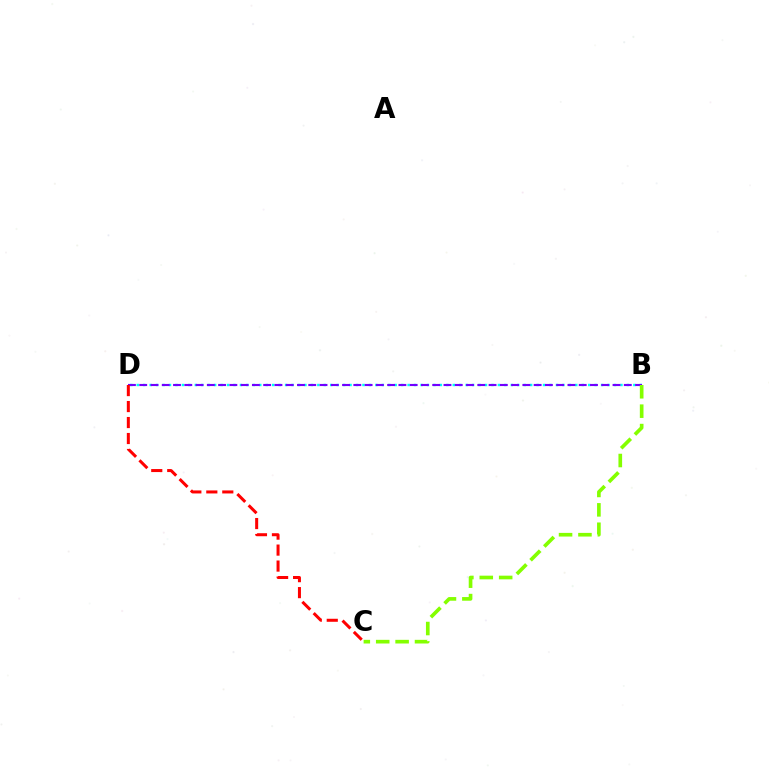{('B', 'D'): [{'color': '#00fff6', 'line_style': 'dotted', 'thickness': 1.75}, {'color': '#7200ff', 'line_style': 'dashed', 'thickness': 1.53}], ('B', 'C'): [{'color': '#84ff00', 'line_style': 'dashed', 'thickness': 2.64}], ('C', 'D'): [{'color': '#ff0000', 'line_style': 'dashed', 'thickness': 2.17}]}